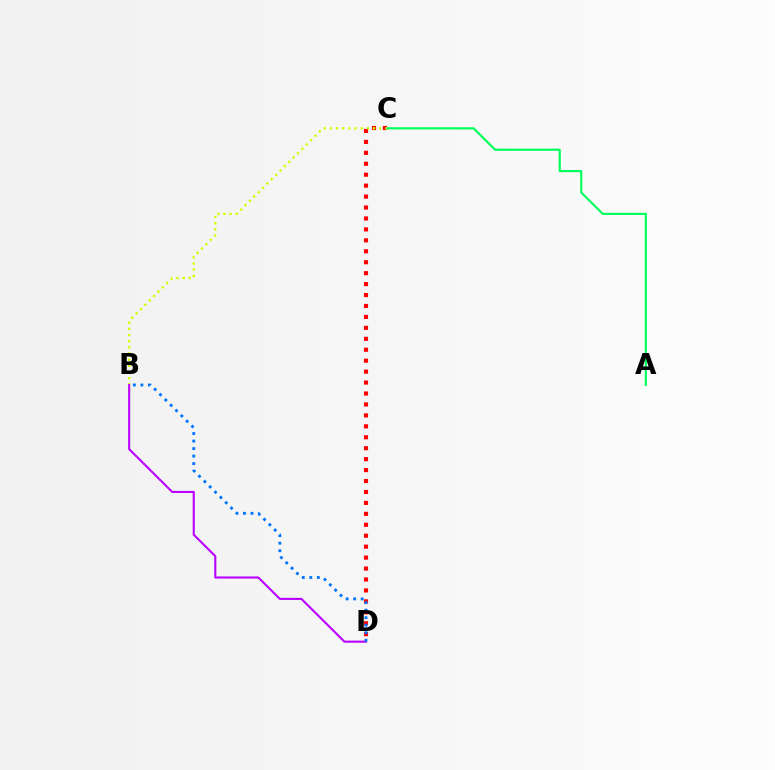{('C', 'D'): [{'color': '#ff0000', 'line_style': 'dotted', 'thickness': 2.97}], ('B', 'C'): [{'color': '#d1ff00', 'line_style': 'dotted', 'thickness': 1.67}], ('B', 'D'): [{'color': '#b900ff', 'line_style': 'solid', 'thickness': 1.51}, {'color': '#0074ff', 'line_style': 'dotted', 'thickness': 2.04}], ('A', 'C'): [{'color': '#00ff5c', 'line_style': 'solid', 'thickness': 1.56}]}